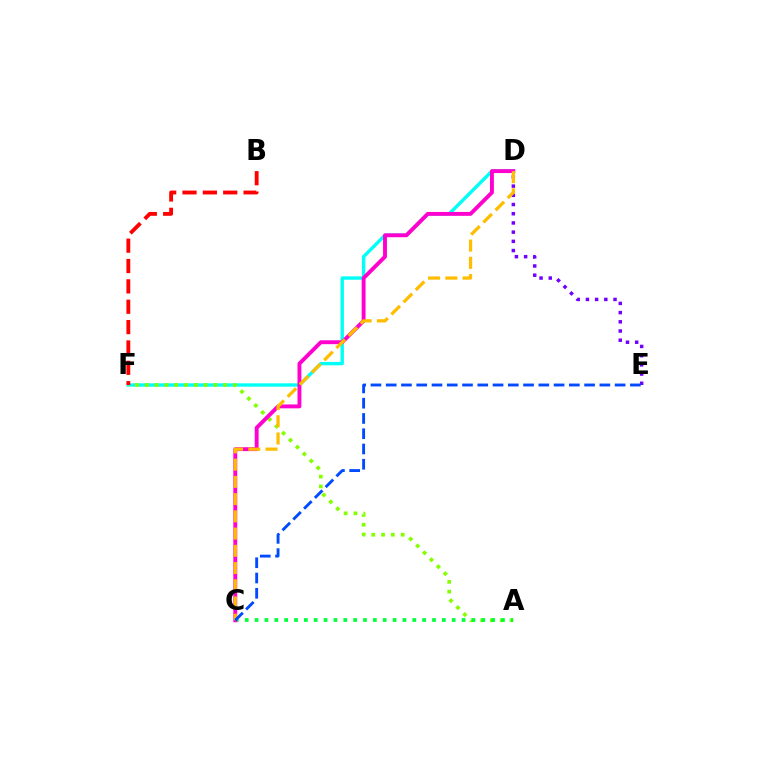{('D', 'F'): [{'color': '#00fff6', 'line_style': 'solid', 'thickness': 2.43}], ('A', 'F'): [{'color': '#84ff00', 'line_style': 'dotted', 'thickness': 2.66}], ('A', 'C'): [{'color': '#00ff39', 'line_style': 'dotted', 'thickness': 2.68}], ('C', 'D'): [{'color': '#ff00cf', 'line_style': 'solid', 'thickness': 2.8}, {'color': '#ffbd00', 'line_style': 'dashed', 'thickness': 2.34}], ('D', 'E'): [{'color': '#7200ff', 'line_style': 'dotted', 'thickness': 2.5}], ('B', 'F'): [{'color': '#ff0000', 'line_style': 'dashed', 'thickness': 2.77}], ('C', 'E'): [{'color': '#004bff', 'line_style': 'dashed', 'thickness': 2.07}]}